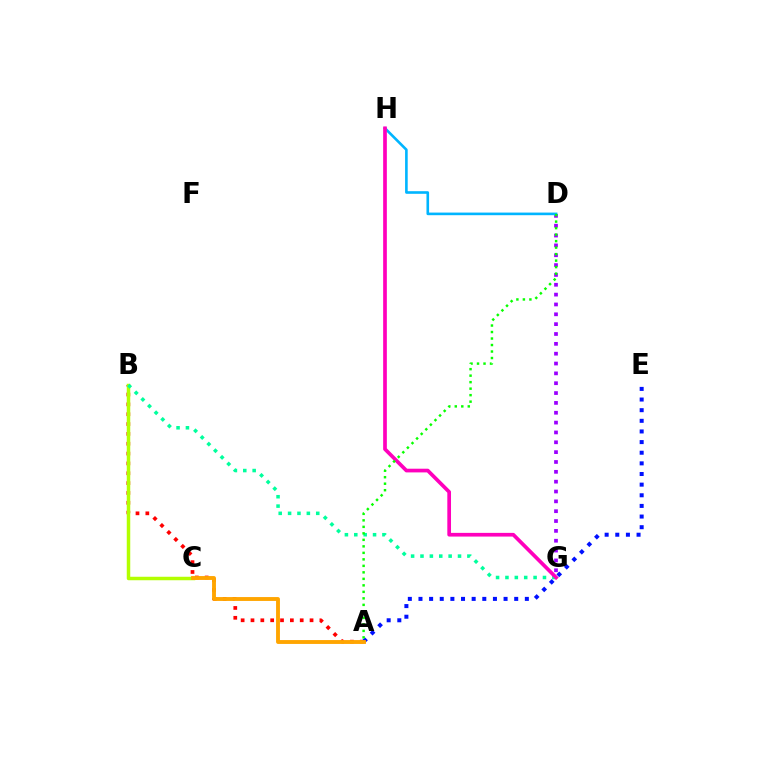{('A', 'B'): [{'color': '#ff0000', 'line_style': 'dotted', 'thickness': 2.67}], ('B', 'C'): [{'color': '#b3ff00', 'line_style': 'solid', 'thickness': 2.51}], ('D', 'G'): [{'color': '#9b00ff', 'line_style': 'dotted', 'thickness': 2.67}], ('D', 'H'): [{'color': '#00b5ff', 'line_style': 'solid', 'thickness': 1.89}], ('B', 'G'): [{'color': '#00ff9d', 'line_style': 'dotted', 'thickness': 2.55}], ('G', 'H'): [{'color': '#ff00bd', 'line_style': 'solid', 'thickness': 2.66}], ('A', 'E'): [{'color': '#0010ff', 'line_style': 'dotted', 'thickness': 2.89}], ('A', 'C'): [{'color': '#ffa500', 'line_style': 'solid', 'thickness': 2.78}], ('A', 'D'): [{'color': '#08ff00', 'line_style': 'dotted', 'thickness': 1.77}]}